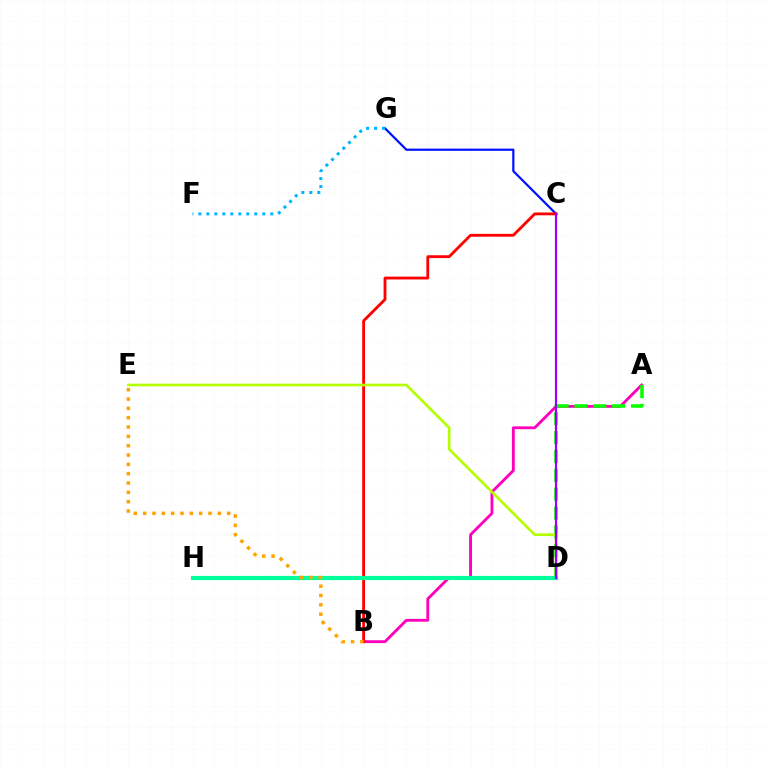{('A', 'B'): [{'color': '#ff00bd', 'line_style': 'solid', 'thickness': 2.06}], ('C', 'G'): [{'color': '#0010ff', 'line_style': 'solid', 'thickness': 1.59}], ('A', 'D'): [{'color': '#08ff00', 'line_style': 'dashed', 'thickness': 2.56}], ('B', 'C'): [{'color': '#ff0000', 'line_style': 'solid', 'thickness': 2.03}], ('F', 'G'): [{'color': '#00b5ff', 'line_style': 'dotted', 'thickness': 2.17}], ('D', 'E'): [{'color': '#b3ff00', 'line_style': 'solid', 'thickness': 1.91}], ('D', 'H'): [{'color': '#00ff9d', 'line_style': 'solid', 'thickness': 2.99}], ('C', 'D'): [{'color': '#9b00ff', 'line_style': 'solid', 'thickness': 1.57}], ('B', 'E'): [{'color': '#ffa500', 'line_style': 'dotted', 'thickness': 2.54}]}